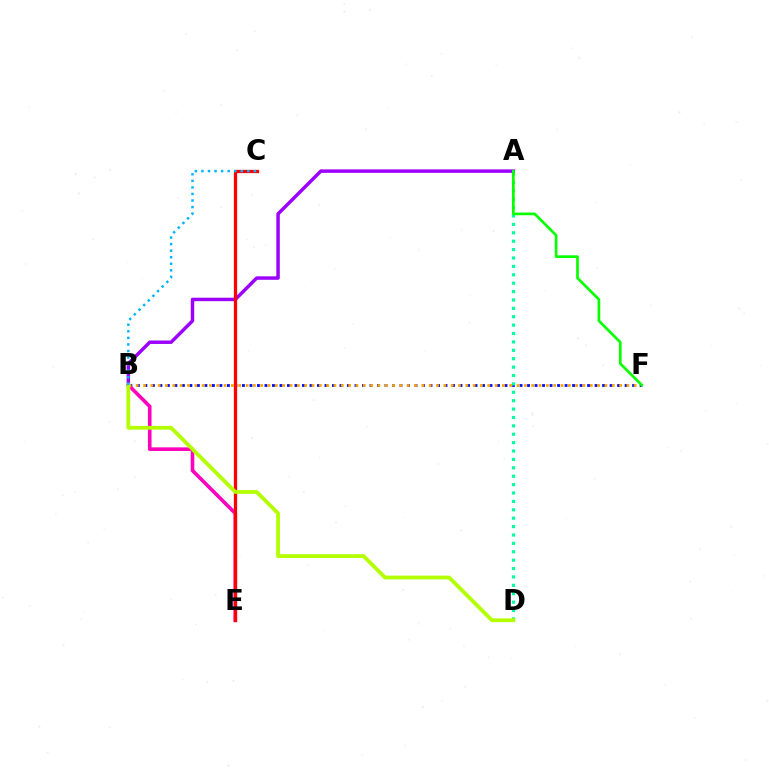{('A', 'B'): [{'color': '#9b00ff', 'line_style': 'solid', 'thickness': 2.49}], ('B', 'F'): [{'color': '#0010ff', 'line_style': 'dotted', 'thickness': 2.04}, {'color': '#ffa500', 'line_style': 'dotted', 'thickness': 1.99}], ('A', 'D'): [{'color': '#00ff9d', 'line_style': 'dotted', 'thickness': 2.28}], ('B', 'E'): [{'color': '#ff00bd', 'line_style': 'solid', 'thickness': 2.6}], ('C', 'E'): [{'color': '#ff0000', 'line_style': 'solid', 'thickness': 2.36}], ('A', 'F'): [{'color': '#08ff00', 'line_style': 'solid', 'thickness': 1.93}], ('B', 'D'): [{'color': '#b3ff00', 'line_style': 'solid', 'thickness': 2.72}], ('B', 'C'): [{'color': '#00b5ff', 'line_style': 'dotted', 'thickness': 1.78}]}